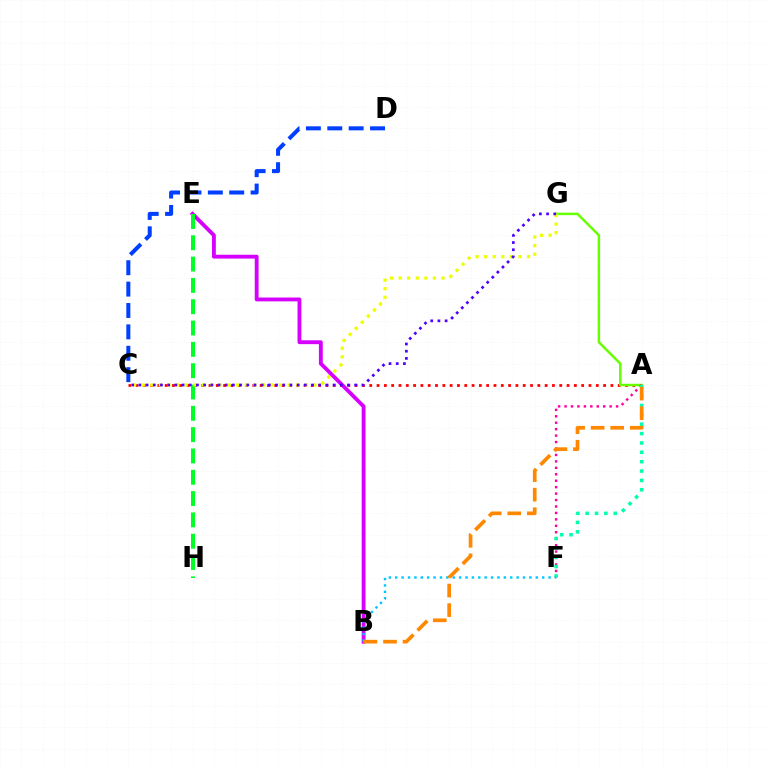{('A', 'C'): [{'color': '#ff0000', 'line_style': 'dotted', 'thickness': 1.99}], ('A', 'G'): [{'color': '#66ff00', 'line_style': 'solid', 'thickness': 1.78}], ('C', 'D'): [{'color': '#003fff', 'line_style': 'dashed', 'thickness': 2.91}], ('A', 'F'): [{'color': '#ff00a0', 'line_style': 'dotted', 'thickness': 1.75}, {'color': '#00ffaf', 'line_style': 'dotted', 'thickness': 2.54}], ('B', 'E'): [{'color': '#d600ff', 'line_style': 'solid', 'thickness': 2.77}], ('E', 'H'): [{'color': '#00ff27', 'line_style': 'dashed', 'thickness': 2.9}], ('B', 'F'): [{'color': '#00c7ff', 'line_style': 'dotted', 'thickness': 1.74}], ('A', 'B'): [{'color': '#ff8800', 'line_style': 'dashed', 'thickness': 2.66}], ('C', 'G'): [{'color': '#eeff00', 'line_style': 'dotted', 'thickness': 2.33}, {'color': '#4f00ff', 'line_style': 'dotted', 'thickness': 1.95}]}